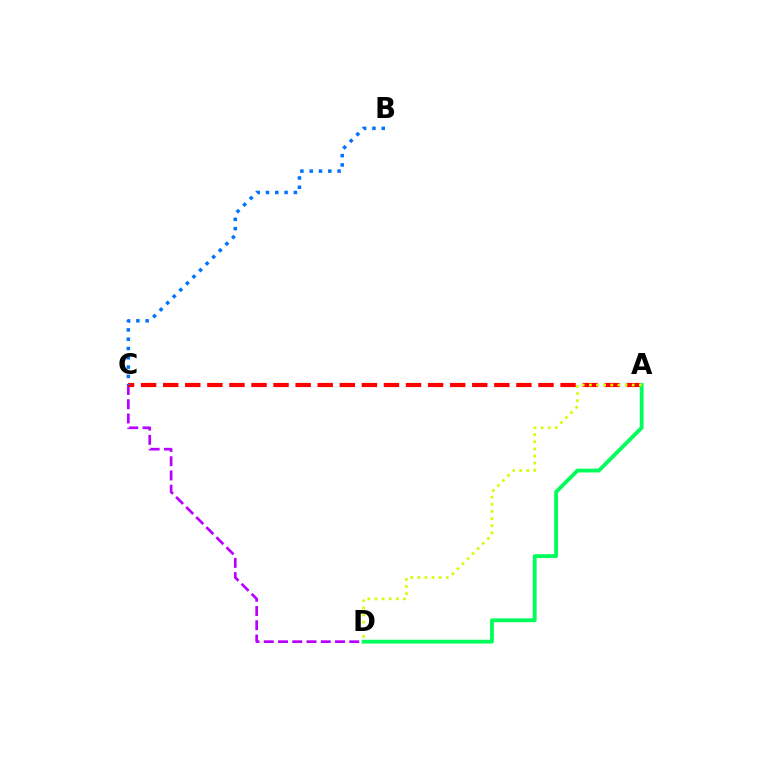{('C', 'D'): [{'color': '#b900ff', 'line_style': 'dashed', 'thickness': 1.94}], ('A', 'C'): [{'color': '#ff0000', 'line_style': 'dashed', 'thickness': 3.0}], ('A', 'D'): [{'color': '#00ff5c', 'line_style': 'solid', 'thickness': 2.74}, {'color': '#d1ff00', 'line_style': 'dotted', 'thickness': 1.94}], ('B', 'C'): [{'color': '#0074ff', 'line_style': 'dotted', 'thickness': 2.53}]}